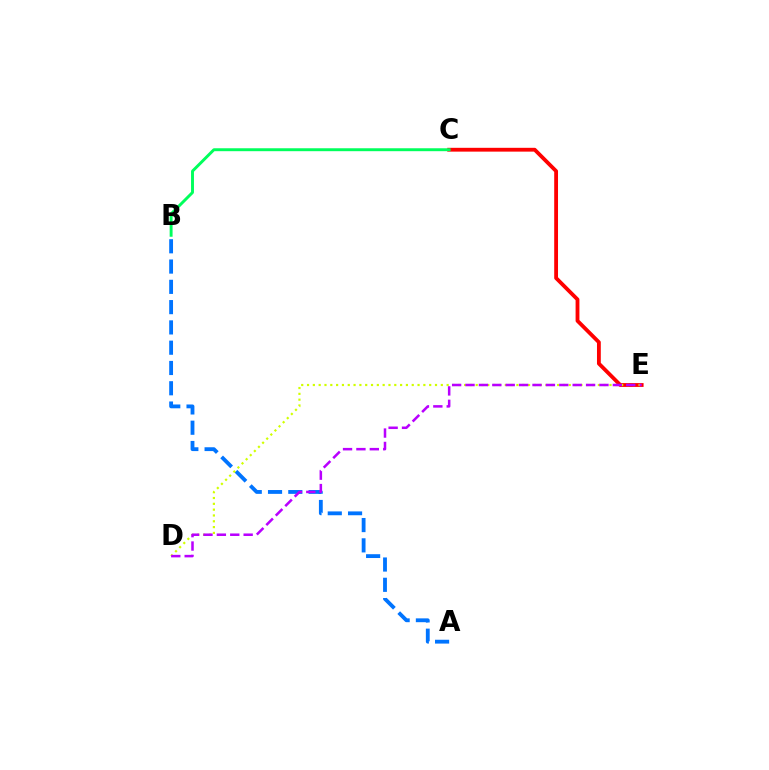{('A', 'B'): [{'color': '#0074ff', 'line_style': 'dashed', 'thickness': 2.76}], ('C', 'E'): [{'color': '#ff0000', 'line_style': 'solid', 'thickness': 2.75}], ('B', 'C'): [{'color': '#00ff5c', 'line_style': 'solid', 'thickness': 2.11}], ('D', 'E'): [{'color': '#d1ff00', 'line_style': 'dotted', 'thickness': 1.58}, {'color': '#b900ff', 'line_style': 'dashed', 'thickness': 1.82}]}